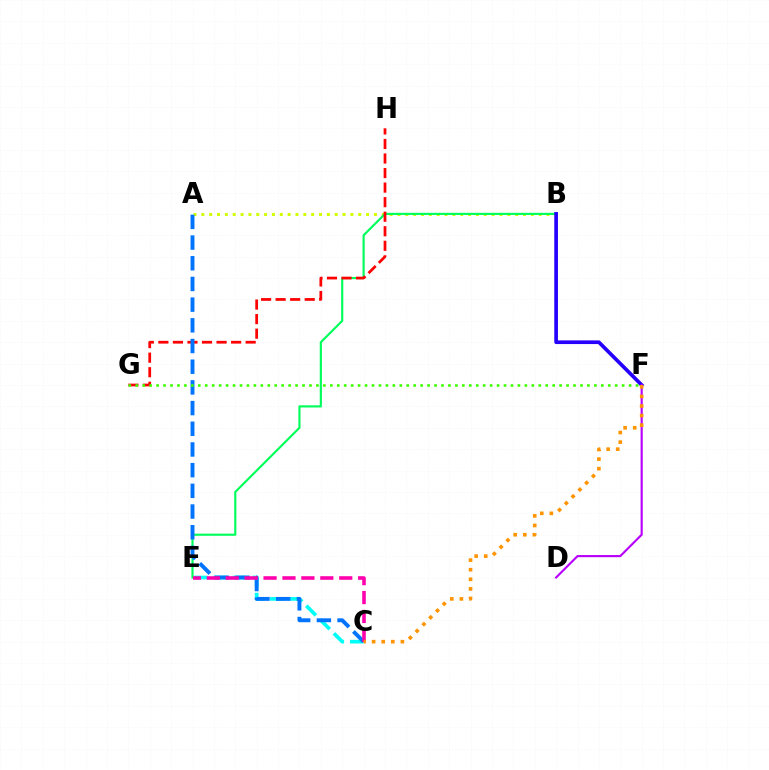{('A', 'B'): [{'color': '#d1ff00', 'line_style': 'dotted', 'thickness': 2.13}], ('B', 'E'): [{'color': '#00ff5c', 'line_style': 'solid', 'thickness': 1.56}], ('G', 'H'): [{'color': '#ff0000', 'line_style': 'dashed', 'thickness': 1.98}], ('C', 'E'): [{'color': '#00fff6', 'line_style': 'dashed', 'thickness': 2.65}, {'color': '#ff00ac', 'line_style': 'dashed', 'thickness': 2.57}], ('B', 'F'): [{'color': '#2500ff', 'line_style': 'solid', 'thickness': 2.65}], ('A', 'C'): [{'color': '#0074ff', 'line_style': 'dashed', 'thickness': 2.81}], ('F', 'G'): [{'color': '#3dff00', 'line_style': 'dotted', 'thickness': 1.89}], ('D', 'F'): [{'color': '#b900ff', 'line_style': 'solid', 'thickness': 1.54}], ('C', 'F'): [{'color': '#ff9400', 'line_style': 'dotted', 'thickness': 2.61}]}